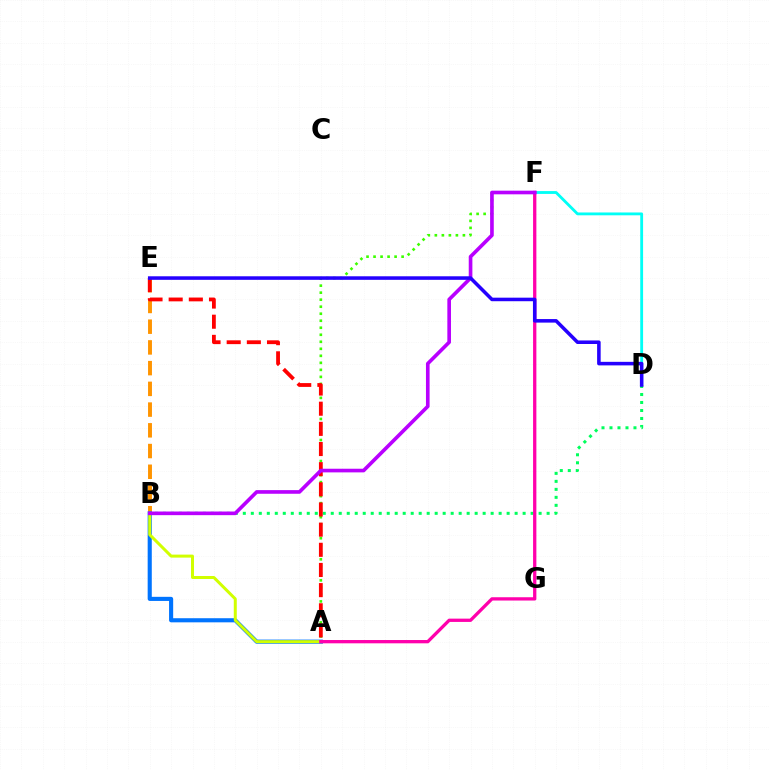{('D', 'F'): [{'color': '#00fff6', 'line_style': 'solid', 'thickness': 2.04}], ('B', 'E'): [{'color': '#ff9400', 'line_style': 'dashed', 'thickness': 2.82}], ('A', 'B'): [{'color': '#0074ff', 'line_style': 'solid', 'thickness': 2.96}, {'color': '#d1ff00', 'line_style': 'solid', 'thickness': 2.16}], ('A', 'F'): [{'color': '#3dff00', 'line_style': 'dotted', 'thickness': 1.91}, {'color': '#ff00ac', 'line_style': 'solid', 'thickness': 2.37}], ('B', 'D'): [{'color': '#00ff5c', 'line_style': 'dotted', 'thickness': 2.17}], ('A', 'E'): [{'color': '#ff0000', 'line_style': 'dashed', 'thickness': 2.74}], ('B', 'F'): [{'color': '#b900ff', 'line_style': 'solid', 'thickness': 2.62}], ('D', 'E'): [{'color': '#2500ff', 'line_style': 'solid', 'thickness': 2.55}]}